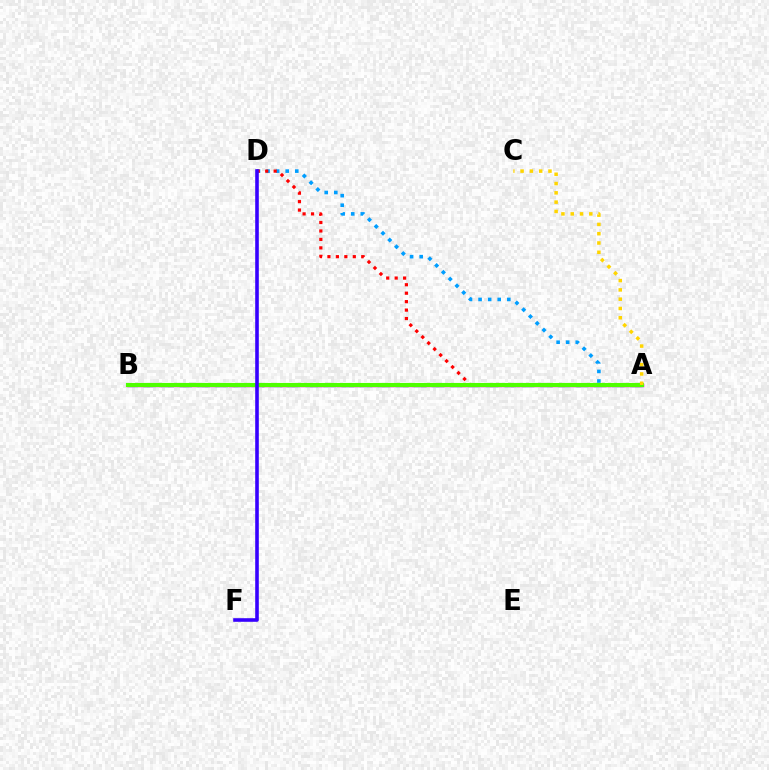{('A', 'B'): [{'color': '#00ff86', 'line_style': 'dashed', 'thickness': 2.45}, {'color': '#ff00ed', 'line_style': 'solid', 'thickness': 2.51}, {'color': '#4fff00', 'line_style': 'solid', 'thickness': 2.96}], ('A', 'D'): [{'color': '#009eff', 'line_style': 'dotted', 'thickness': 2.6}, {'color': '#ff0000', 'line_style': 'dotted', 'thickness': 2.3}], ('A', 'C'): [{'color': '#ffd500', 'line_style': 'dotted', 'thickness': 2.52}], ('D', 'F'): [{'color': '#3700ff', 'line_style': 'solid', 'thickness': 2.59}]}